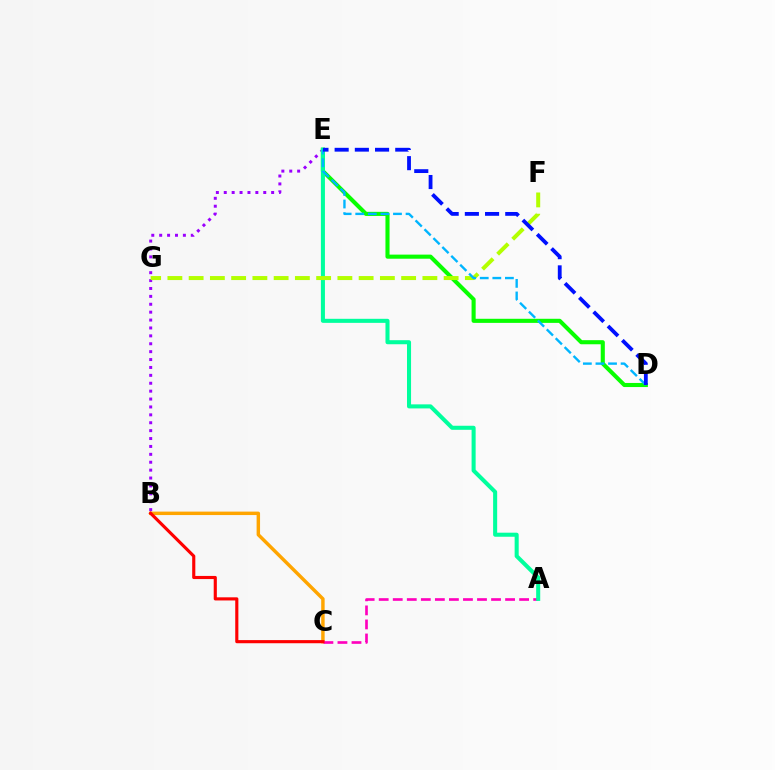{('B', 'C'): [{'color': '#ffa500', 'line_style': 'solid', 'thickness': 2.48}, {'color': '#ff0000', 'line_style': 'solid', 'thickness': 2.26}], ('B', 'E'): [{'color': '#9b00ff', 'line_style': 'dotted', 'thickness': 2.15}], ('D', 'E'): [{'color': '#08ff00', 'line_style': 'solid', 'thickness': 2.95}, {'color': '#00b5ff', 'line_style': 'dashed', 'thickness': 1.71}, {'color': '#0010ff', 'line_style': 'dashed', 'thickness': 2.74}], ('A', 'C'): [{'color': '#ff00bd', 'line_style': 'dashed', 'thickness': 1.91}], ('A', 'E'): [{'color': '#00ff9d', 'line_style': 'solid', 'thickness': 2.92}], ('F', 'G'): [{'color': '#b3ff00', 'line_style': 'dashed', 'thickness': 2.89}]}